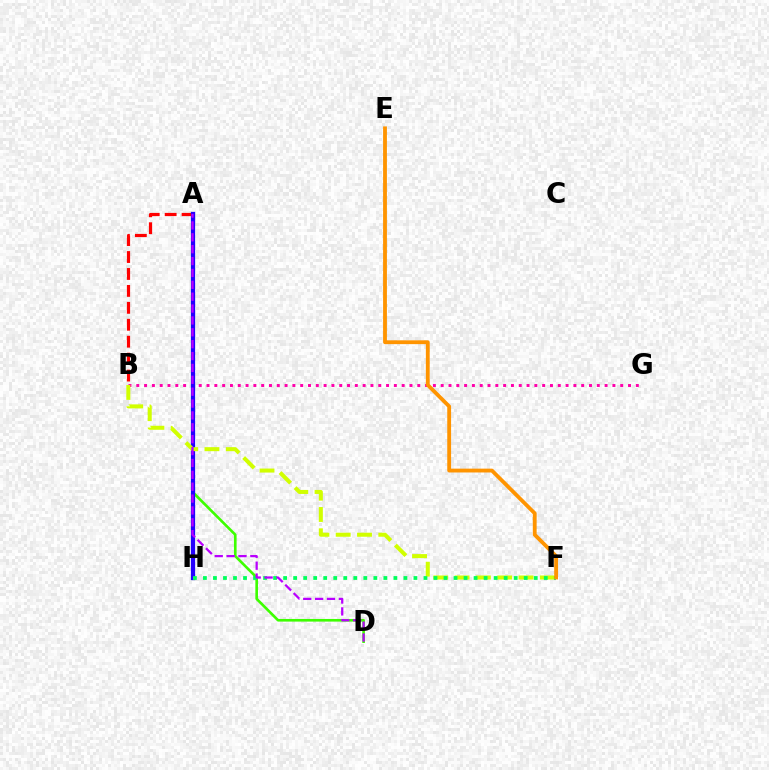{('B', 'G'): [{'color': '#ff00ac', 'line_style': 'dotted', 'thickness': 2.12}], ('A', 'B'): [{'color': '#ff0000', 'line_style': 'dashed', 'thickness': 2.3}], ('A', 'H'): [{'color': '#00fff6', 'line_style': 'solid', 'thickness': 1.77}, {'color': '#0074ff', 'line_style': 'solid', 'thickness': 2.98}, {'color': '#2500ff', 'line_style': 'solid', 'thickness': 2.97}], ('A', 'D'): [{'color': '#3dff00', 'line_style': 'solid', 'thickness': 1.9}, {'color': '#b900ff', 'line_style': 'dashed', 'thickness': 1.61}], ('B', 'F'): [{'color': '#d1ff00', 'line_style': 'dashed', 'thickness': 2.89}], ('F', 'H'): [{'color': '#00ff5c', 'line_style': 'dotted', 'thickness': 2.72}], ('E', 'F'): [{'color': '#ff9400', 'line_style': 'solid', 'thickness': 2.76}]}